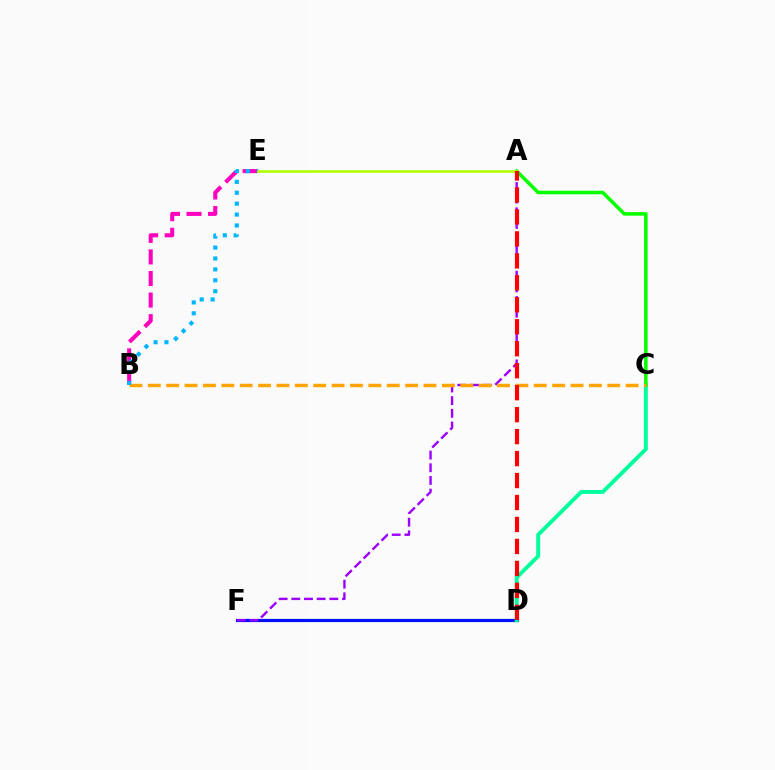{('D', 'F'): [{'color': '#0010ff', 'line_style': 'solid', 'thickness': 2.29}], ('B', 'E'): [{'color': '#ff00bd', 'line_style': 'dashed', 'thickness': 2.93}, {'color': '#00b5ff', 'line_style': 'dotted', 'thickness': 2.96}], ('C', 'D'): [{'color': '#00ff9d', 'line_style': 'solid', 'thickness': 2.83}], ('A', 'C'): [{'color': '#08ff00', 'line_style': 'solid', 'thickness': 2.56}], ('A', 'F'): [{'color': '#9b00ff', 'line_style': 'dashed', 'thickness': 1.72}], ('B', 'C'): [{'color': '#ffa500', 'line_style': 'dashed', 'thickness': 2.5}], ('A', 'E'): [{'color': '#b3ff00', 'line_style': 'solid', 'thickness': 1.89}], ('A', 'D'): [{'color': '#ff0000', 'line_style': 'dashed', 'thickness': 2.98}]}